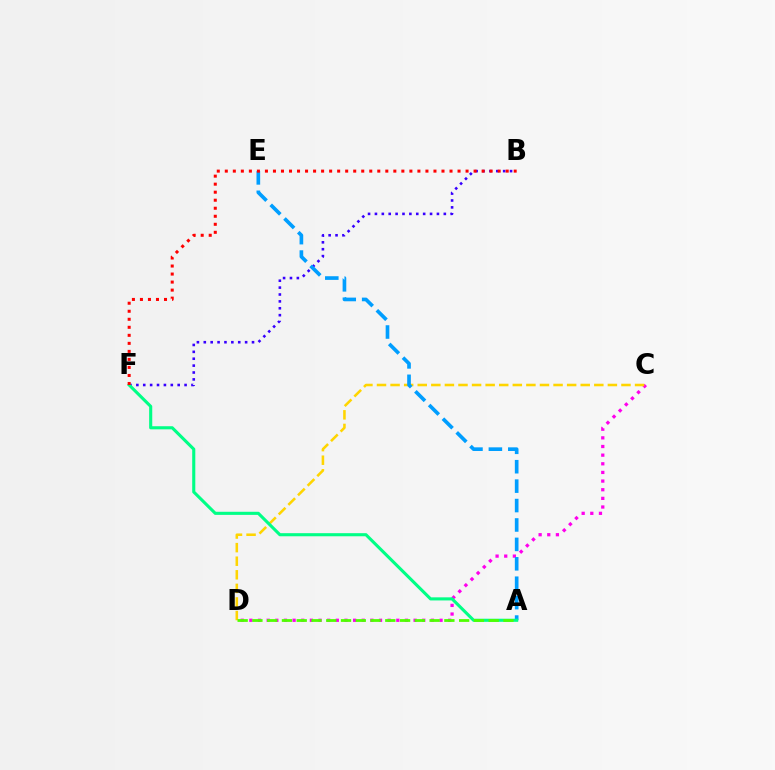{('C', 'D'): [{'color': '#ff00ed', 'line_style': 'dotted', 'thickness': 2.35}, {'color': '#ffd500', 'line_style': 'dashed', 'thickness': 1.85}], ('B', 'F'): [{'color': '#3700ff', 'line_style': 'dotted', 'thickness': 1.87}, {'color': '#ff0000', 'line_style': 'dotted', 'thickness': 2.18}], ('A', 'E'): [{'color': '#009eff', 'line_style': 'dashed', 'thickness': 2.64}], ('A', 'F'): [{'color': '#00ff86', 'line_style': 'solid', 'thickness': 2.23}], ('A', 'D'): [{'color': '#4fff00', 'line_style': 'dashed', 'thickness': 2.01}]}